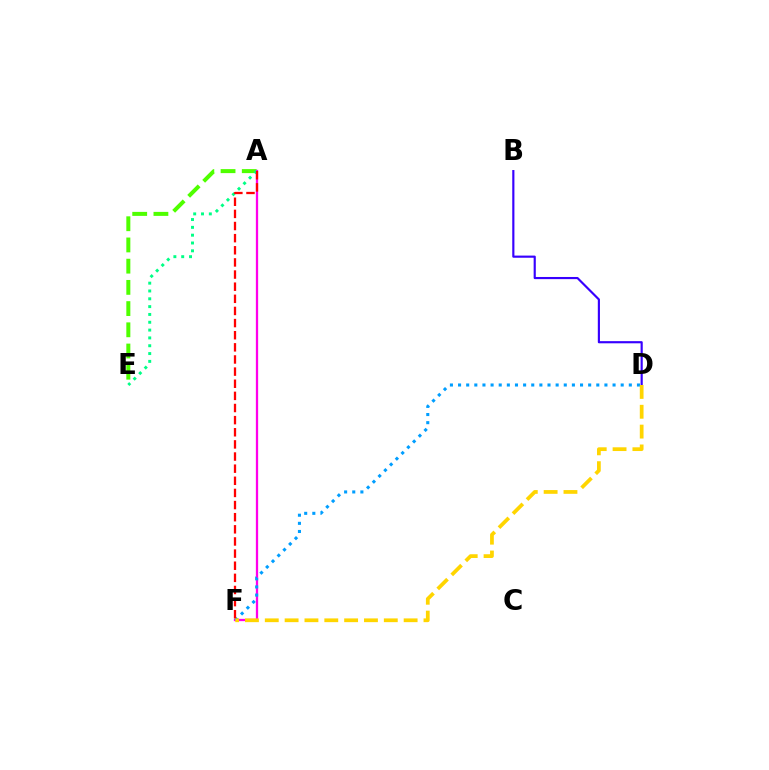{('A', 'E'): [{'color': '#4fff00', 'line_style': 'dashed', 'thickness': 2.88}, {'color': '#00ff86', 'line_style': 'dotted', 'thickness': 2.13}], ('A', 'F'): [{'color': '#ff00ed', 'line_style': 'solid', 'thickness': 1.64}, {'color': '#ff0000', 'line_style': 'dashed', 'thickness': 1.65}], ('D', 'F'): [{'color': '#009eff', 'line_style': 'dotted', 'thickness': 2.21}, {'color': '#ffd500', 'line_style': 'dashed', 'thickness': 2.69}], ('B', 'D'): [{'color': '#3700ff', 'line_style': 'solid', 'thickness': 1.55}]}